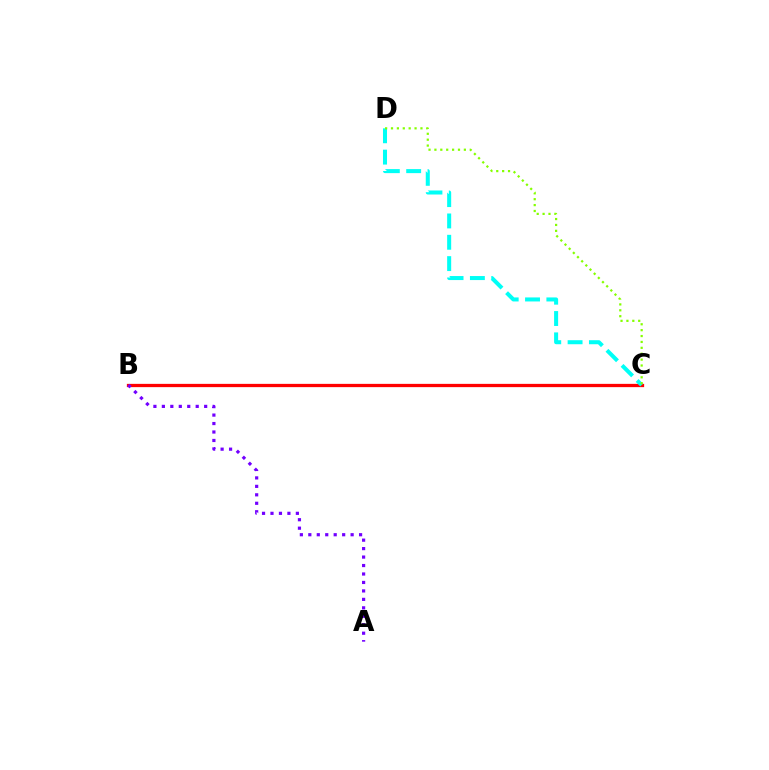{('B', 'C'): [{'color': '#ff0000', 'line_style': 'solid', 'thickness': 2.36}], ('C', 'D'): [{'color': '#00fff6', 'line_style': 'dashed', 'thickness': 2.9}, {'color': '#84ff00', 'line_style': 'dotted', 'thickness': 1.6}], ('A', 'B'): [{'color': '#7200ff', 'line_style': 'dotted', 'thickness': 2.3}]}